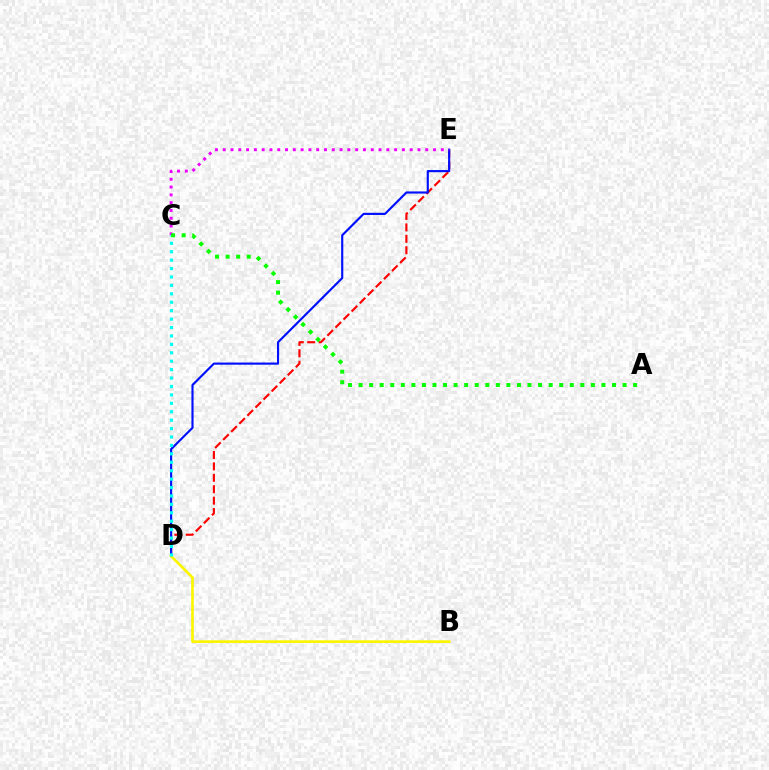{('D', 'E'): [{'color': '#ff0000', 'line_style': 'dashed', 'thickness': 1.55}, {'color': '#0010ff', 'line_style': 'solid', 'thickness': 1.55}], ('B', 'D'): [{'color': '#fcf500', 'line_style': 'solid', 'thickness': 1.94}], ('C', 'E'): [{'color': '#ee00ff', 'line_style': 'dotted', 'thickness': 2.12}], ('C', 'D'): [{'color': '#00fff6', 'line_style': 'dotted', 'thickness': 2.29}], ('A', 'C'): [{'color': '#08ff00', 'line_style': 'dotted', 'thickness': 2.87}]}